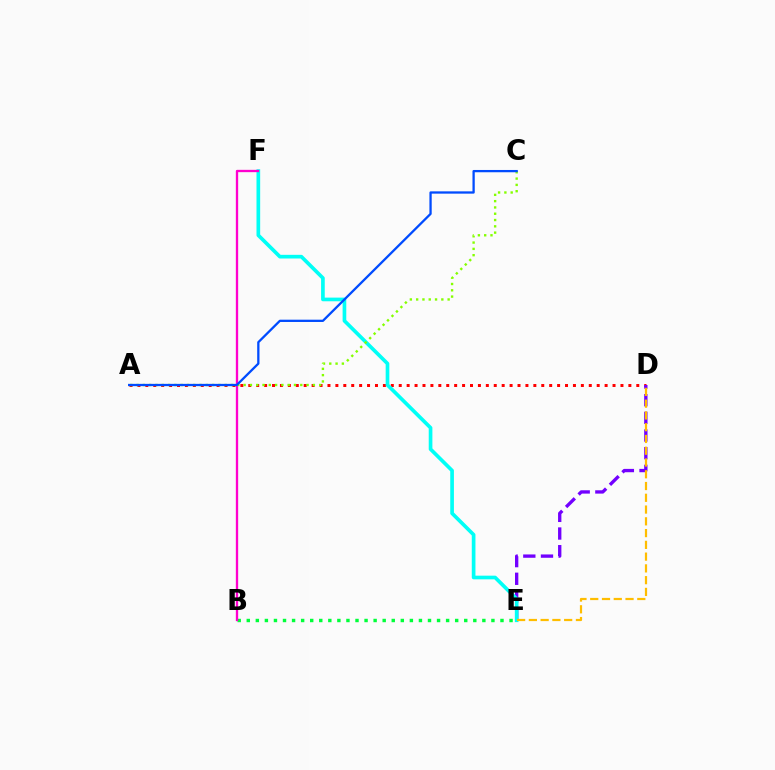{('A', 'D'): [{'color': '#ff0000', 'line_style': 'dotted', 'thickness': 2.15}], ('B', 'E'): [{'color': '#00ff39', 'line_style': 'dotted', 'thickness': 2.46}], ('D', 'E'): [{'color': '#7200ff', 'line_style': 'dashed', 'thickness': 2.4}, {'color': '#ffbd00', 'line_style': 'dashed', 'thickness': 1.6}], ('E', 'F'): [{'color': '#00fff6', 'line_style': 'solid', 'thickness': 2.64}], ('B', 'F'): [{'color': '#ff00cf', 'line_style': 'solid', 'thickness': 1.67}], ('A', 'C'): [{'color': '#84ff00', 'line_style': 'dotted', 'thickness': 1.71}, {'color': '#004bff', 'line_style': 'solid', 'thickness': 1.65}]}